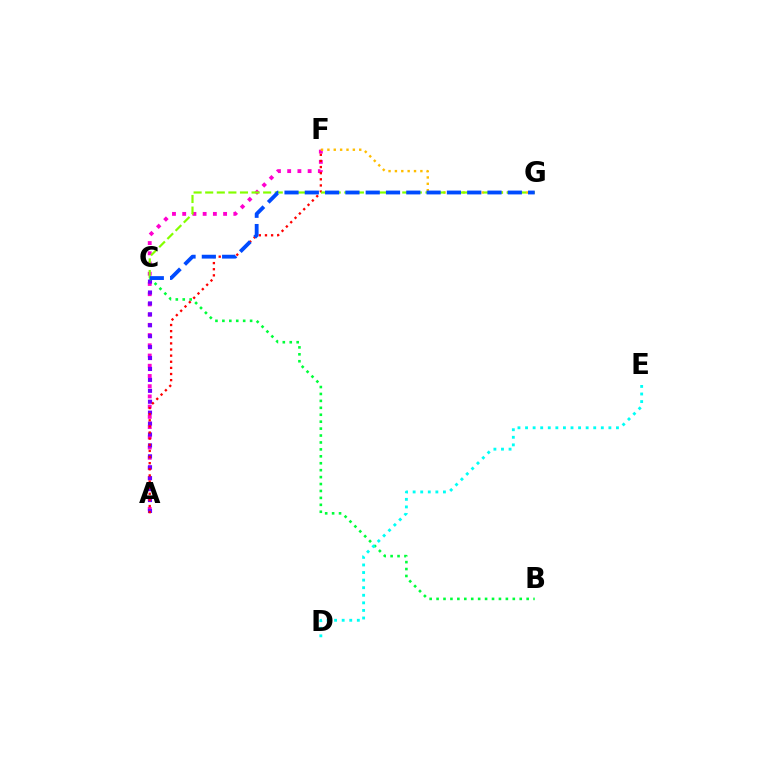{('A', 'F'): [{'color': '#ff00cf', 'line_style': 'dotted', 'thickness': 2.78}, {'color': '#ff0000', 'line_style': 'dotted', 'thickness': 1.66}], ('A', 'C'): [{'color': '#7200ff', 'line_style': 'dotted', 'thickness': 2.97}], ('F', 'G'): [{'color': '#ffbd00', 'line_style': 'dotted', 'thickness': 1.73}], ('B', 'C'): [{'color': '#00ff39', 'line_style': 'dotted', 'thickness': 1.88}], ('D', 'E'): [{'color': '#00fff6', 'line_style': 'dotted', 'thickness': 2.06}], ('C', 'G'): [{'color': '#84ff00', 'line_style': 'dashed', 'thickness': 1.57}, {'color': '#004bff', 'line_style': 'dashed', 'thickness': 2.76}]}